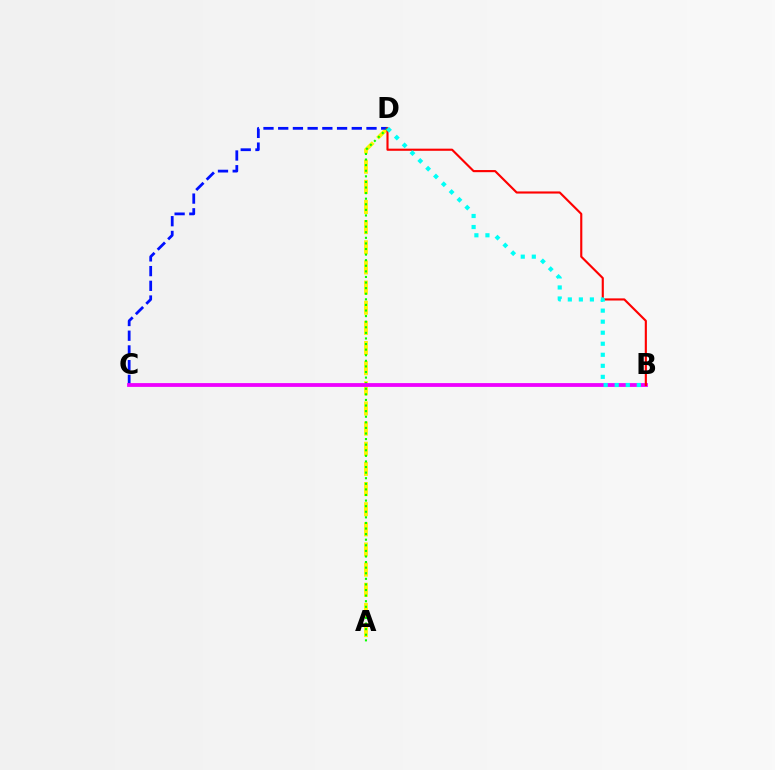{('A', 'D'): [{'color': '#fcf500', 'line_style': 'dashed', 'thickness': 2.74}, {'color': '#08ff00', 'line_style': 'dotted', 'thickness': 1.52}], ('C', 'D'): [{'color': '#0010ff', 'line_style': 'dashed', 'thickness': 2.0}], ('B', 'C'): [{'color': '#ee00ff', 'line_style': 'solid', 'thickness': 2.73}], ('B', 'D'): [{'color': '#ff0000', 'line_style': 'solid', 'thickness': 1.54}, {'color': '#00fff6', 'line_style': 'dotted', 'thickness': 3.0}]}